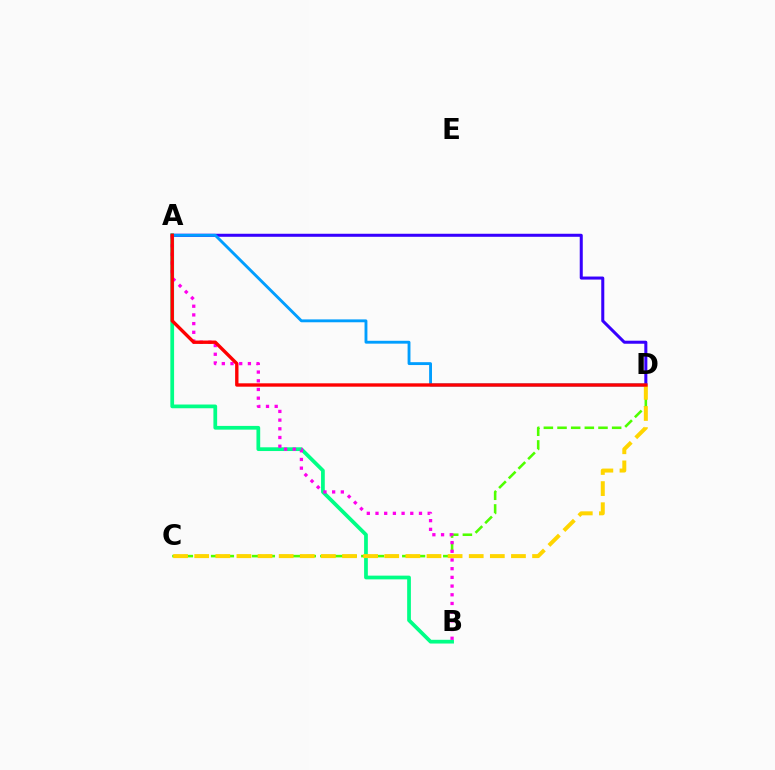{('A', 'D'): [{'color': '#3700ff', 'line_style': 'solid', 'thickness': 2.18}, {'color': '#009eff', 'line_style': 'solid', 'thickness': 2.07}, {'color': '#ff0000', 'line_style': 'solid', 'thickness': 2.43}], ('A', 'B'): [{'color': '#00ff86', 'line_style': 'solid', 'thickness': 2.69}, {'color': '#ff00ed', 'line_style': 'dotted', 'thickness': 2.36}], ('C', 'D'): [{'color': '#4fff00', 'line_style': 'dashed', 'thickness': 1.86}, {'color': '#ffd500', 'line_style': 'dashed', 'thickness': 2.87}]}